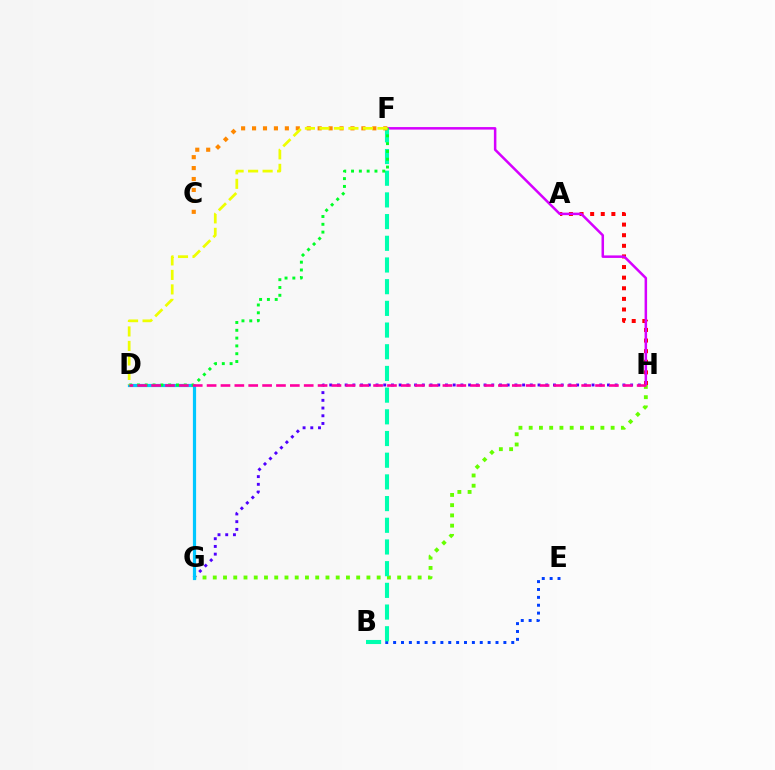{('A', 'H'): [{'color': '#ff0000', 'line_style': 'dotted', 'thickness': 2.88}], ('G', 'H'): [{'color': '#4f00ff', 'line_style': 'dotted', 'thickness': 2.1}, {'color': '#66ff00', 'line_style': 'dotted', 'thickness': 2.78}], ('B', 'E'): [{'color': '#003fff', 'line_style': 'dotted', 'thickness': 2.14}], ('F', 'H'): [{'color': '#d600ff', 'line_style': 'solid', 'thickness': 1.81}], ('D', 'G'): [{'color': '#00c7ff', 'line_style': 'solid', 'thickness': 2.31}], ('B', 'F'): [{'color': '#00ffaf', 'line_style': 'dashed', 'thickness': 2.95}], ('D', 'F'): [{'color': '#00ff27', 'line_style': 'dotted', 'thickness': 2.12}, {'color': '#eeff00', 'line_style': 'dashed', 'thickness': 1.97}], ('C', 'F'): [{'color': '#ff8800', 'line_style': 'dotted', 'thickness': 2.97}], ('D', 'H'): [{'color': '#ff00a0', 'line_style': 'dashed', 'thickness': 1.88}]}